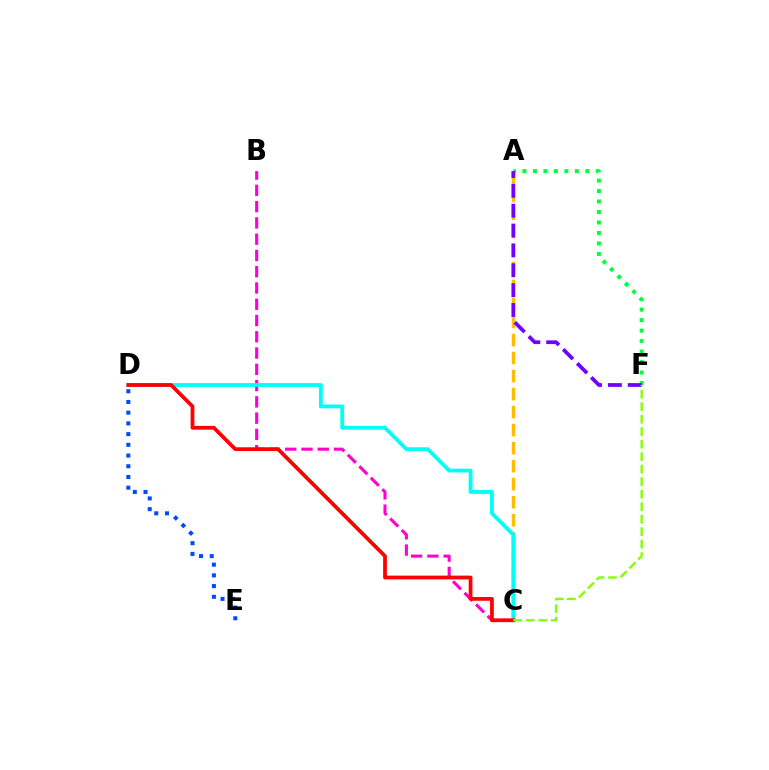{('A', 'C'): [{'color': '#ffbd00', 'line_style': 'dashed', 'thickness': 2.45}], ('A', 'F'): [{'color': '#00ff39', 'line_style': 'dotted', 'thickness': 2.85}, {'color': '#7200ff', 'line_style': 'dashed', 'thickness': 2.7}], ('B', 'C'): [{'color': '#ff00cf', 'line_style': 'dashed', 'thickness': 2.21}], ('C', 'D'): [{'color': '#00fff6', 'line_style': 'solid', 'thickness': 2.75}, {'color': '#ff0000', 'line_style': 'solid', 'thickness': 2.71}], ('D', 'E'): [{'color': '#004bff', 'line_style': 'dotted', 'thickness': 2.91}], ('C', 'F'): [{'color': '#84ff00', 'line_style': 'dashed', 'thickness': 1.7}]}